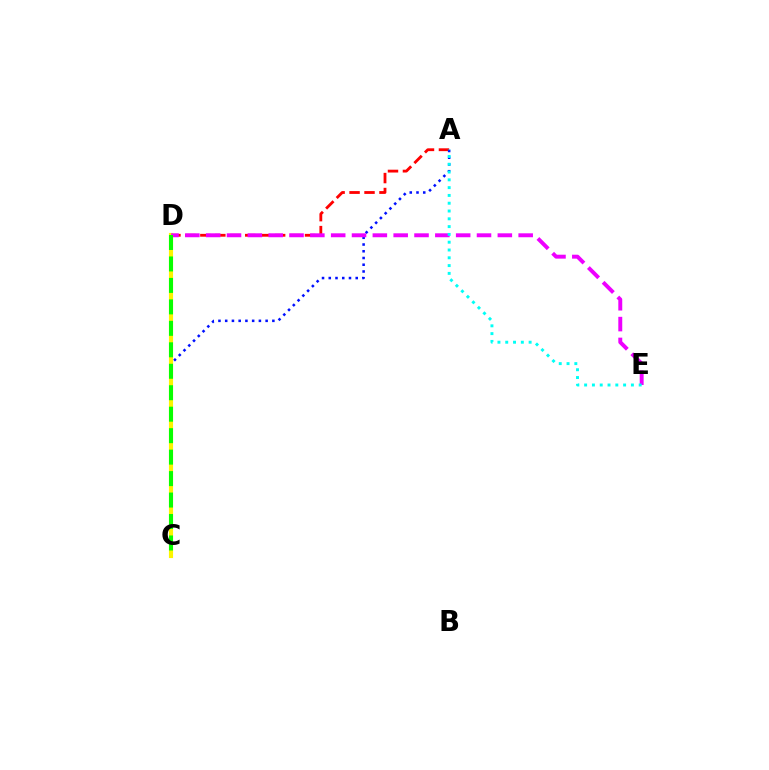{('A', 'D'): [{'color': '#ff0000', 'line_style': 'dashed', 'thickness': 2.03}], ('A', 'C'): [{'color': '#0010ff', 'line_style': 'dotted', 'thickness': 1.83}], ('C', 'D'): [{'color': '#fcf500', 'line_style': 'solid', 'thickness': 2.98}, {'color': '#08ff00', 'line_style': 'dashed', 'thickness': 2.92}], ('D', 'E'): [{'color': '#ee00ff', 'line_style': 'dashed', 'thickness': 2.83}], ('A', 'E'): [{'color': '#00fff6', 'line_style': 'dotted', 'thickness': 2.12}]}